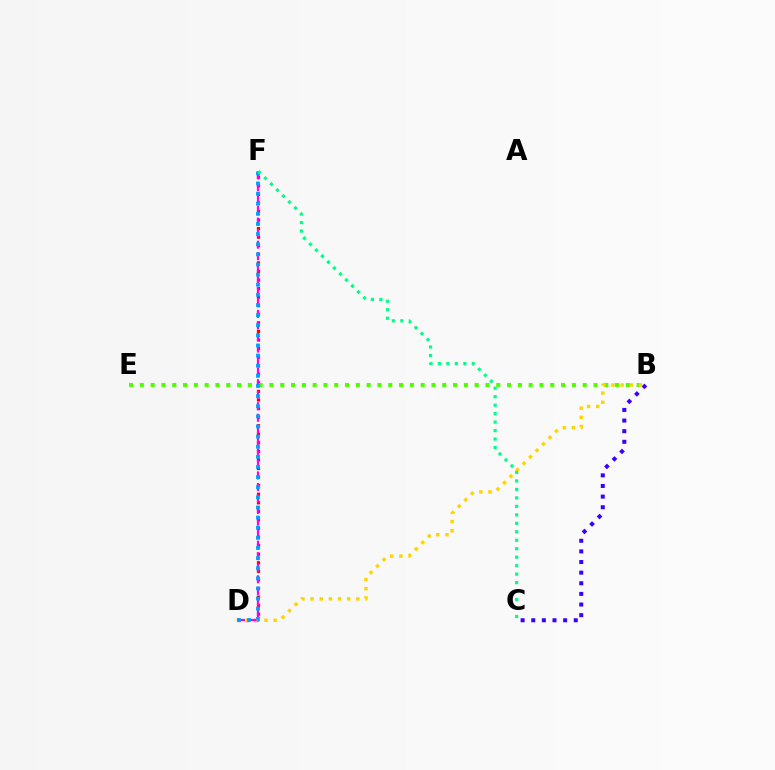{('B', 'C'): [{'color': '#3700ff', 'line_style': 'dotted', 'thickness': 2.89}], ('D', 'F'): [{'color': '#ff0000', 'line_style': 'dotted', 'thickness': 2.33}, {'color': '#ff00ed', 'line_style': 'dashed', 'thickness': 1.57}, {'color': '#009eff', 'line_style': 'dotted', 'thickness': 2.75}], ('B', 'E'): [{'color': '#4fff00', 'line_style': 'dotted', 'thickness': 2.93}], ('B', 'D'): [{'color': '#ffd500', 'line_style': 'dotted', 'thickness': 2.49}], ('C', 'F'): [{'color': '#00ff86', 'line_style': 'dotted', 'thickness': 2.3}]}